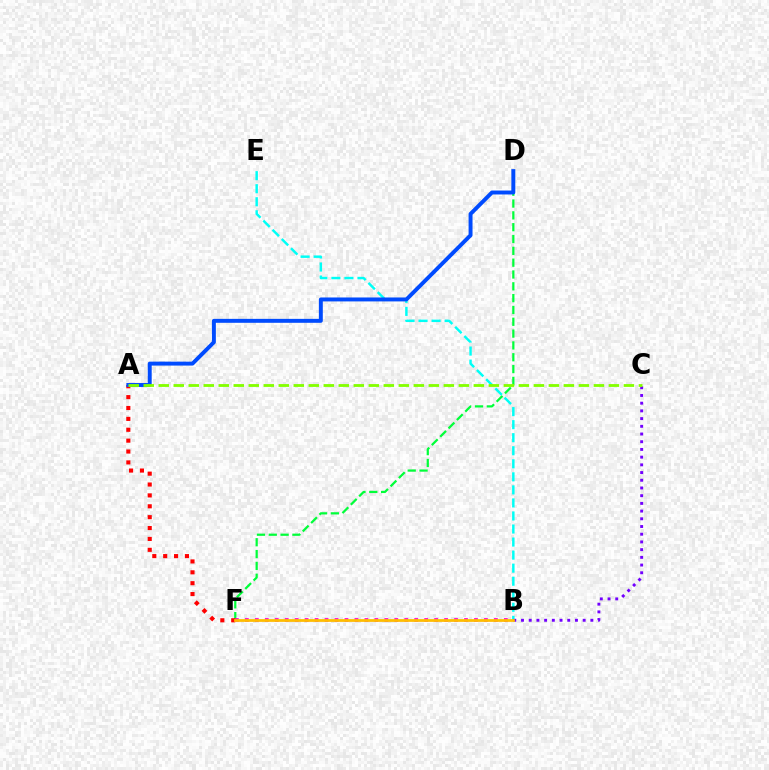{('D', 'F'): [{'color': '#00ff39', 'line_style': 'dashed', 'thickness': 1.61}], ('B', 'F'): [{'color': '#ff00cf', 'line_style': 'dotted', 'thickness': 2.71}, {'color': '#ffbd00', 'line_style': 'solid', 'thickness': 1.98}], ('B', 'E'): [{'color': '#00fff6', 'line_style': 'dashed', 'thickness': 1.77}], ('B', 'C'): [{'color': '#7200ff', 'line_style': 'dotted', 'thickness': 2.09}], ('A', 'F'): [{'color': '#ff0000', 'line_style': 'dotted', 'thickness': 2.96}], ('A', 'D'): [{'color': '#004bff', 'line_style': 'solid', 'thickness': 2.84}], ('A', 'C'): [{'color': '#84ff00', 'line_style': 'dashed', 'thickness': 2.04}]}